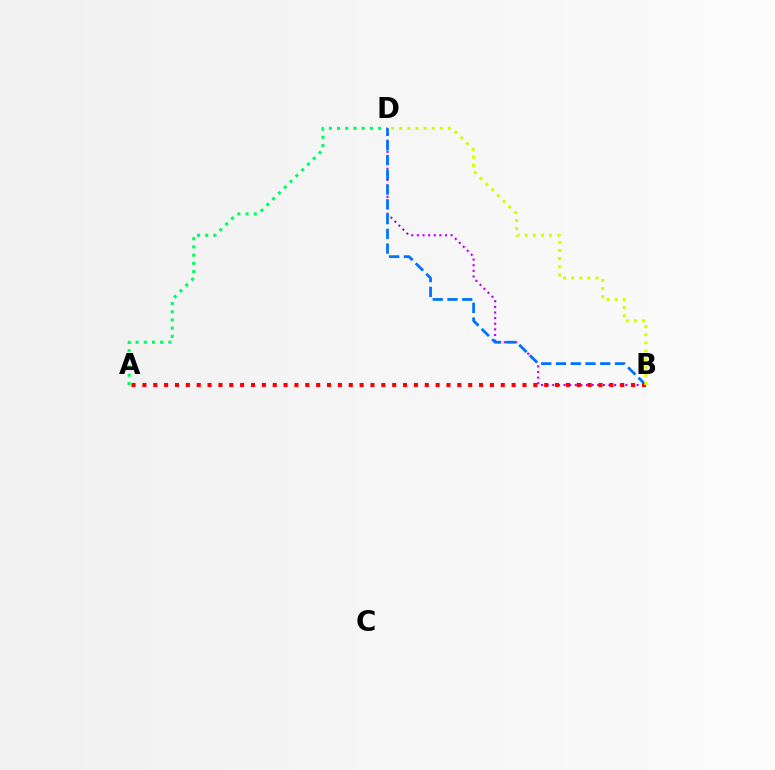{('A', 'D'): [{'color': '#00ff5c', 'line_style': 'dotted', 'thickness': 2.23}], ('B', 'D'): [{'color': '#b900ff', 'line_style': 'dotted', 'thickness': 1.53}, {'color': '#0074ff', 'line_style': 'dashed', 'thickness': 2.0}, {'color': '#d1ff00', 'line_style': 'dotted', 'thickness': 2.2}], ('A', 'B'): [{'color': '#ff0000', 'line_style': 'dotted', 'thickness': 2.95}]}